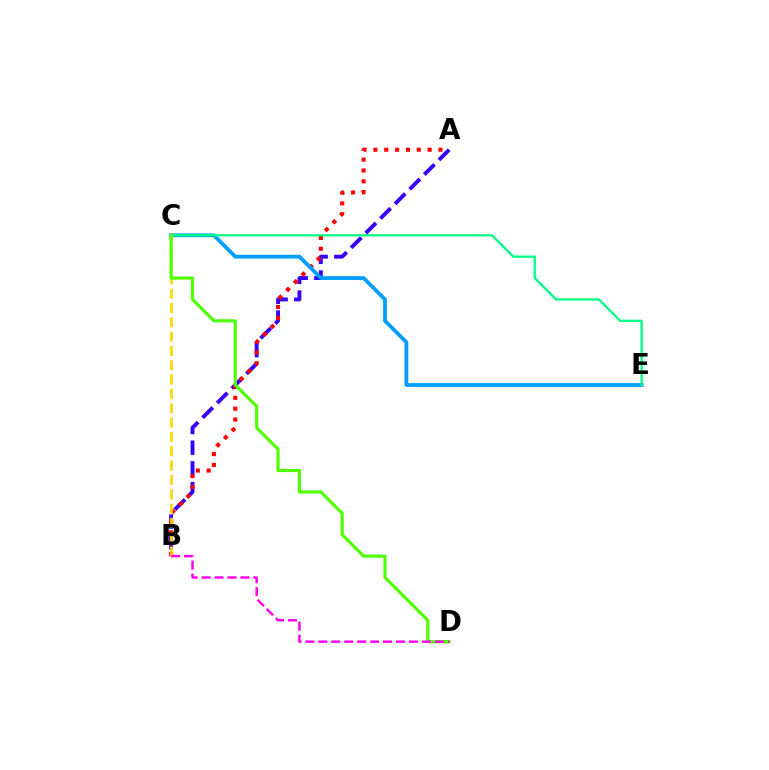{('A', 'B'): [{'color': '#3700ff', 'line_style': 'dashed', 'thickness': 2.81}, {'color': '#ff0000', 'line_style': 'dotted', 'thickness': 2.95}], ('C', 'E'): [{'color': '#009eff', 'line_style': 'solid', 'thickness': 2.74}, {'color': '#00ff86', 'line_style': 'solid', 'thickness': 1.66}], ('B', 'C'): [{'color': '#ffd500', 'line_style': 'dashed', 'thickness': 1.95}], ('C', 'D'): [{'color': '#4fff00', 'line_style': 'solid', 'thickness': 2.26}], ('B', 'D'): [{'color': '#ff00ed', 'line_style': 'dashed', 'thickness': 1.76}]}